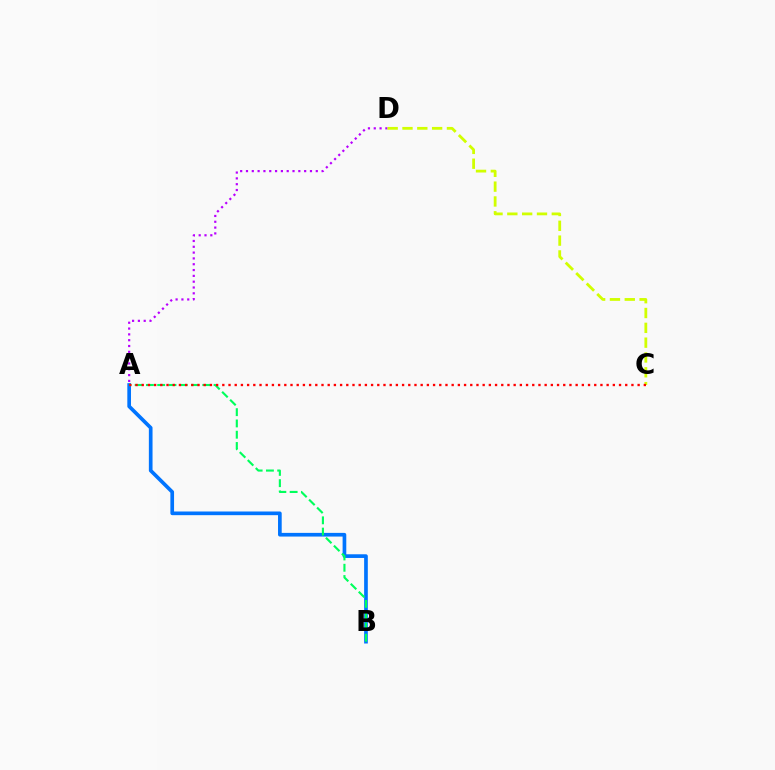{('A', 'B'): [{'color': '#0074ff', 'line_style': 'solid', 'thickness': 2.65}, {'color': '#00ff5c', 'line_style': 'dashed', 'thickness': 1.53}], ('A', 'D'): [{'color': '#b900ff', 'line_style': 'dotted', 'thickness': 1.58}], ('C', 'D'): [{'color': '#d1ff00', 'line_style': 'dashed', 'thickness': 2.01}], ('A', 'C'): [{'color': '#ff0000', 'line_style': 'dotted', 'thickness': 1.68}]}